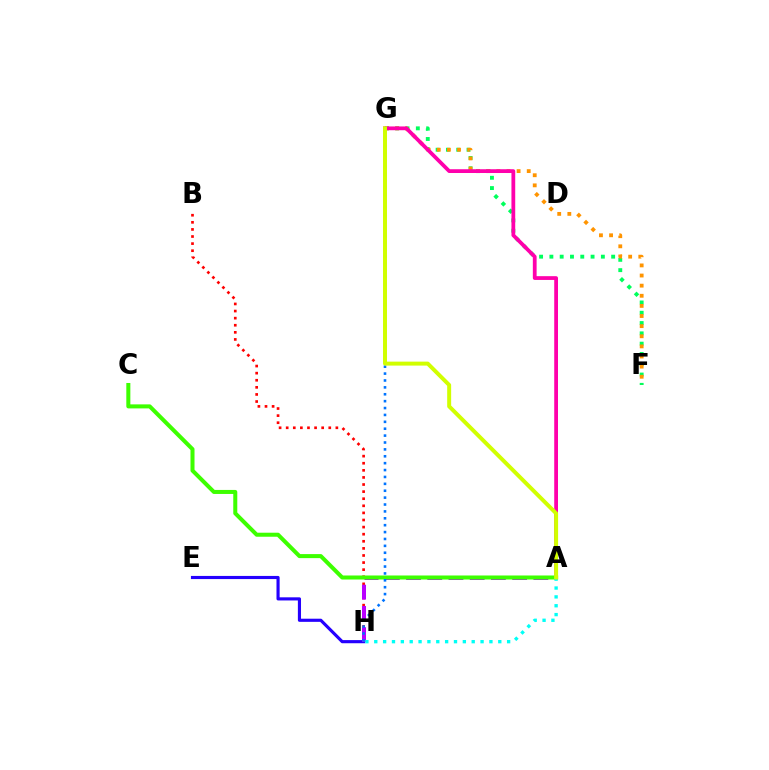{('F', 'G'): [{'color': '#00ff5c', 'line_style': 'dotted', 'thickness': 2.8}, {'color': '#ff9400', 'line_style': 'dotted', 'thickness': 2.75}], ('B', 'H'): [{'color': '#ff0000', 'line_style': 'dotted', 'thickness': 1.93}], ('E', 'H'): [{'color': '#2500ff', 'line_style': 'solid', 'thickness': 2.26}], ('A', 'G'): [{'color': '#ff00ac', 'line_style': 'solid', 'thickness': 2.72}, {'color': '#d1ff00', 'line_style': 'solid', 'thickness': 2.85}], ('A', 'H'): [{'color': '#b900ff', 'line_style': 'dashed', 'thickness': 2.88}, {'color': '#00fff6', 'line_style': 'dotted', 'thickness': 2.41}], ('A', 'C'): [{'color': '#3dff00', 'line_style': 'solid', 'thickness': 2.9}], ('G', 'H'): [{'color': '#0074ff', 'line_style': 'dotted', 'thickness': 1.87}]}